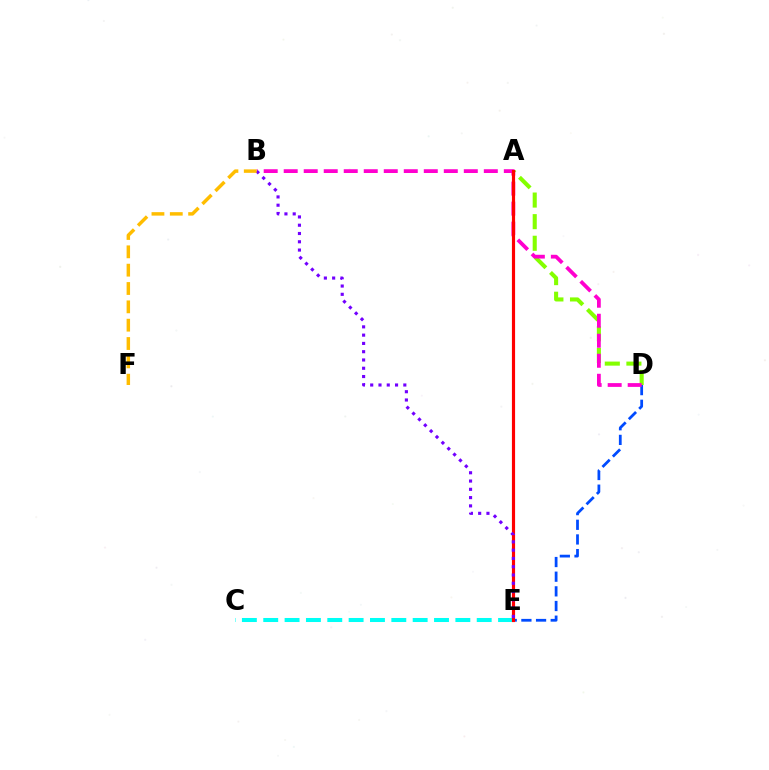{('A', 'D'): [{'color': '#84ff00', 'line_style': 'dashed', 'thickness': 2.94}], ('C', 'E'): [{'color': '#00fff6', 'line_style': 'dashed', 'thickness': 2.9}], ('D', 'E'): [{'color': '#004bff', 'line_style': 'dashed', 'thickness': 1.99}], ('A', 'E'): [{'color': '#00ff39', 'line_style': 'solid', 'thickness': 1.92}, {'color': '#ff0000', 'line_style': 'solid', 'thickness': 2.28}], ('B', 'D'): [{'color': '#ff00cf', 'line_style': 'dashed', 'thickness': 2.72}], ('B', 'E'): [{'color': '#7200ff', 'line_style': 'dotted', 'thickness': 2.25}], ('B', 'F'): [{'color': '#ffbd00', 'line_style': 'dashed', 'thickness': 2.49}]}